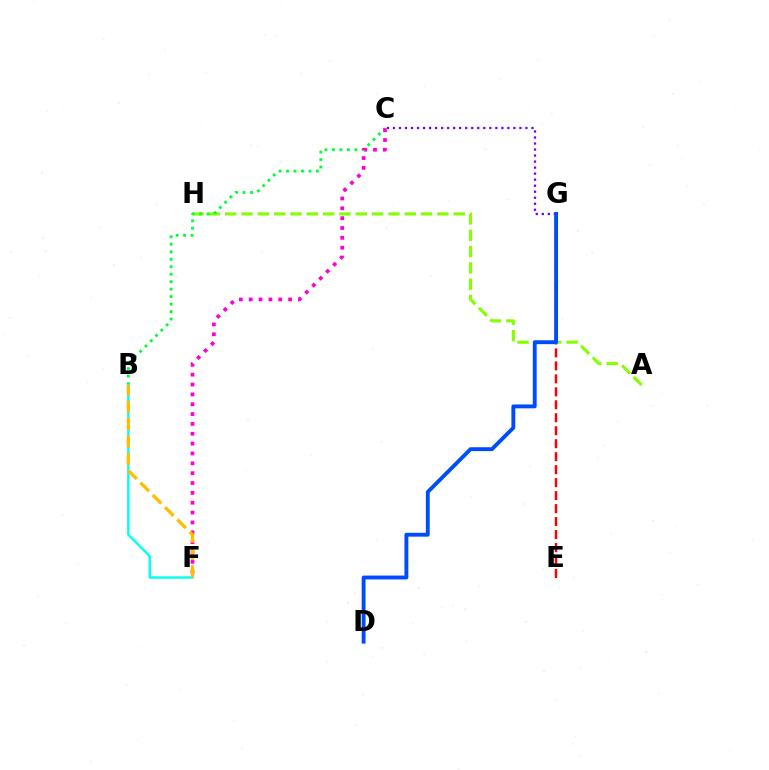{('A', 'H'): [{'color': '#84ff00', 'line_style': 'dashed', 'thickness': 2.22}], ('B', 'C'): [{'color': '#00ff39', 'line_style': 'dotted', 'thickness': 2.03}], ('E', 'G'): [{'color': '#ff0000', 'line_style': 'dashed', 'thickness': 1.76}], ('C', 'G'): [{'color': '#7200ff', 'line_style': 'dotted', 'thickness': 1.64}], ('D', 'G'): [{'color': '#004bff', 'line_style': 'solid', 'thickness': 2.79}], ('C', 'F'): [{'color': '#ff00cf', 'line_style': 'dotted', 'thickness': 2.68}], ('B', 'F'): [{'color': '#00fff6', 'line_style': 'solid', 'thickness': 1.74}, {'color': '#ffbd00', 'line_style': 'dashed', 'thickness': 2.36}]}